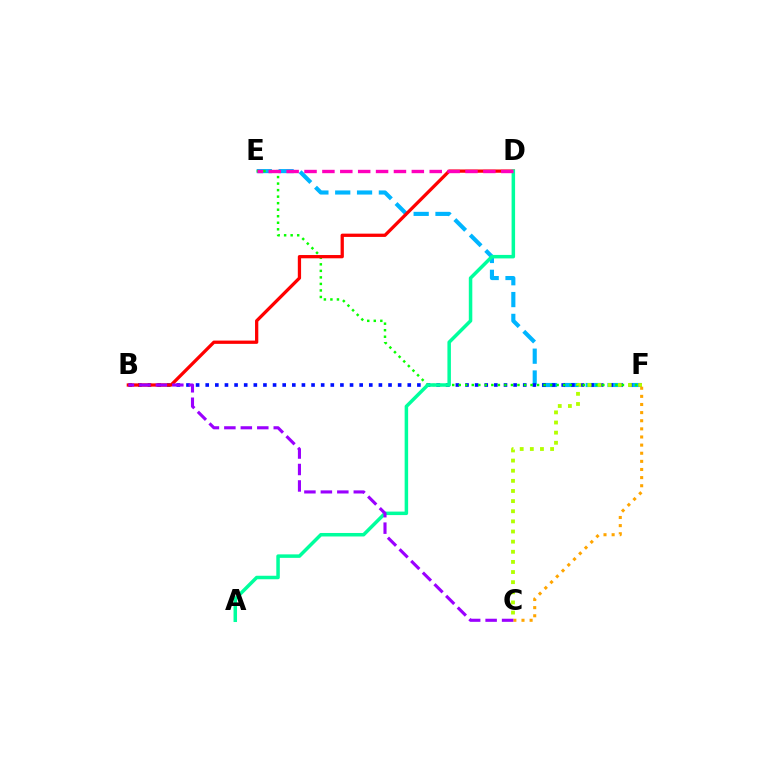{('E', 'F'): [{'color': '#00b5ff', 'line_style': 'dashed', 'thickness': 2.96}, {'color': '#08ff00', 'line_style': 'dotted', 'thickness': 1.77}], ('B', 'F'): [{'color': '#0010ff', 'line_style': 'dotted', 'thickness': 2.61}], ('C', 'F'): [{'color': '#b3ff00', 'line_style': 'dotted', 'thickness': 2.75}, {'color': '#ffa500', 'line_style': 'dotted', 'thickness': 2.21}], ('B', 'D'): [{'color': '#ff0000', 'line_style': 'solid', 'thickness': 2.36}], ('A', 'D'): [{'color': '#00ff9d', 'line_style': 'solid', 'thickness': 2.52}], ('D', 'E'): [{'color': '#ff00bd', 'line_style': 'dashed', 'thickness': 2.43}], ('B', 'C'): [{'color': '#9b00ff', 'line_style': 'dashed', 'thickness': 2.24}]}